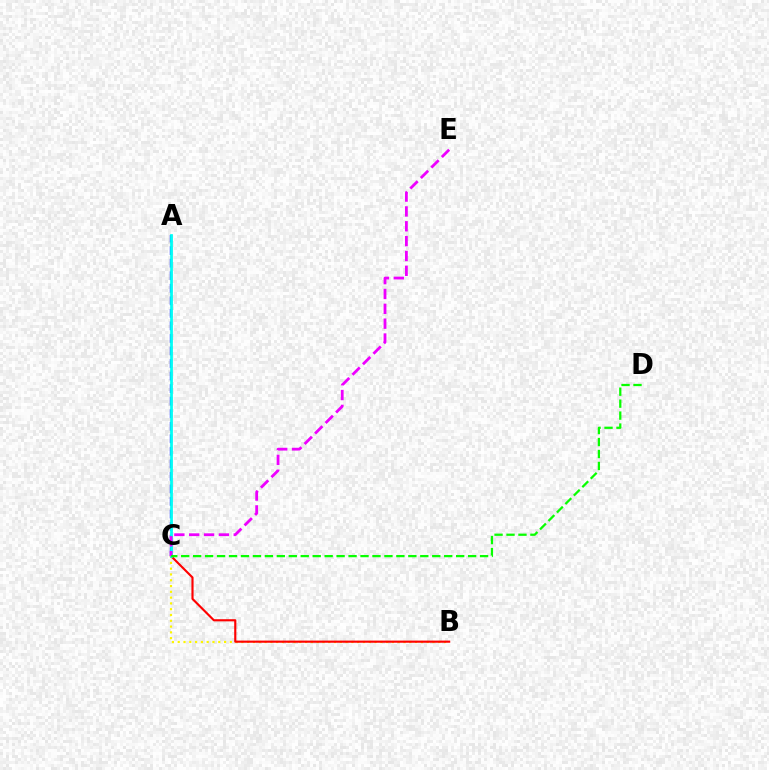{('B', 'C'): [{'color': '#fcf500', 'line_style': 'dotted', 'thickness': 1.57}, {'color': '#ff0000', 'line_style': 'solid', 'thickness': 1.54}], ('A', 'C'): [{'color': '#0010ff', 'line_style': 'dashed', 'thickness': 1.7}, {'color': '#00fff6', 'line_style': 'solid', 'thickness': 1.98}], ('C', 'E'): [{'color': '#ee00ff', 'line_style': 'dashed', 'thickness': 2.02}], ('C', 'D'): [{'color': '#08ff00', 'line_style': 'dashed', 'thickness': 1.62}]}